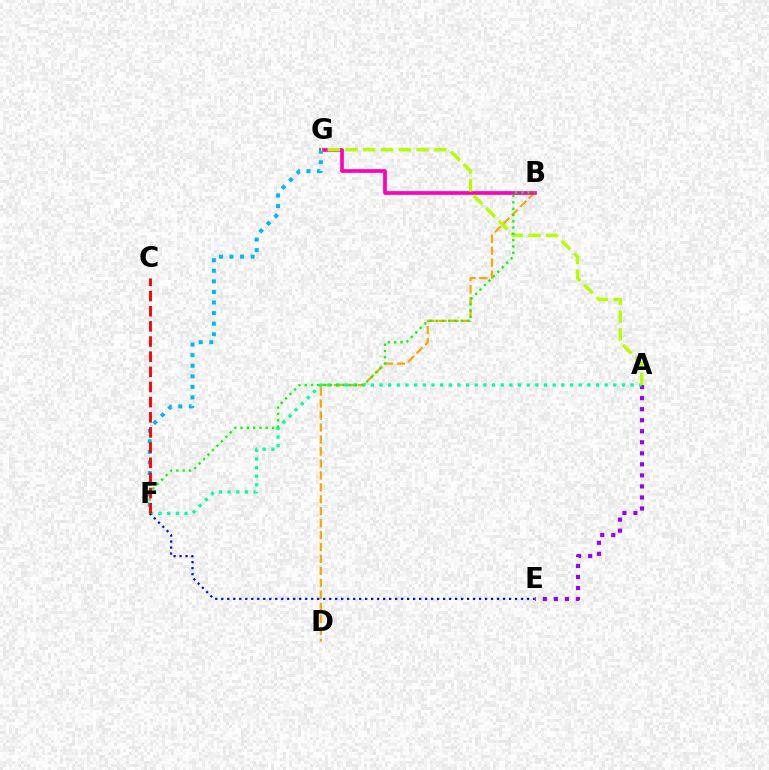{('B', 'D'): [{'color': '#ffa500', 'line_style': 'dashed', 'thickness': 1.62}], ('B', 'G'): [{'color': '#ff00bd', 'line_style': 'solid', 'thickness': 2.66}], ('F', 'G'): [{'color': '#00b5ff', 'line_style': 'dotted', 'thickness': 2.87}], ('A', 'E'): [{'color': '#9b00ff', 'line_style': 'dotted', 'thickness': 3.0}], ('A', 'F'): [{'color': '#00ff9d', 'line_style': 'dotted', 'thickness': 2.35}], ('A', 'G'): [{'color': '#b3ff00', 'line_style': 'dashed', 'thickness': 2.41}], ('E', 'F'): [{'color': '#0010ff', 'line_style': 'dotted', 'thickness': 1.63}], ('B', 'F'): [{'color': '#08ff00', 'line_style': 'dotted', 'thickness': 1.71}], ('C', 'F'): [{'color': '#ff0000', 'line_style': 'dashed', 'thickness': 2.06}]}